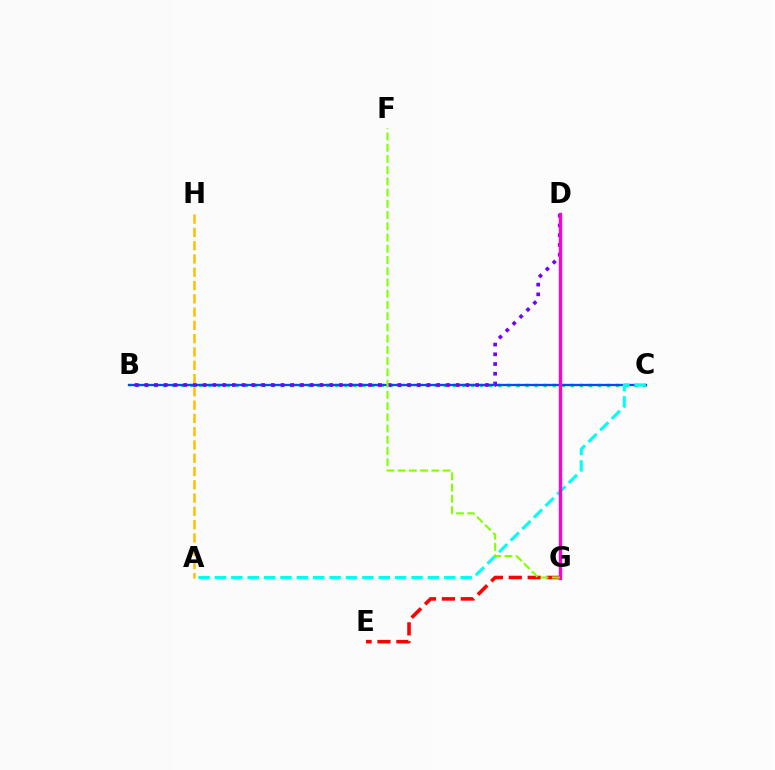{('E', 'G'): [{'color': '#ff0000', 'line_style': 'dashed', 'thickness': 2.57}], ('A', 'H'): [{'color': '#ffbd00', 'line_style': 'dashed', 'thickness': 1.8}], ('B', 'C'): [{'color': '#00ff39', 'line_style': 'dotted', 'thickness': 2.46}, {'color': '#004bff', 'line_style': 'solid', 'thickness': 1.67}], ('B', 'D'): [{'color': '#7200ff', 'line_style': 'dotted', 'thickness': 2.64}], ('A', 'C'): [{'color': '#00fff6', 'line_style': 'dashed', 'thickness': 2.23}], ('D', 'G'): [{'color': '#ff00cf', 'line_style': 'solid', 'thickness': 2.42}], ('F', 'G'): [{'color': '#84ff00', 'line_style': 'dashed', 'thickness': 1.53}]}